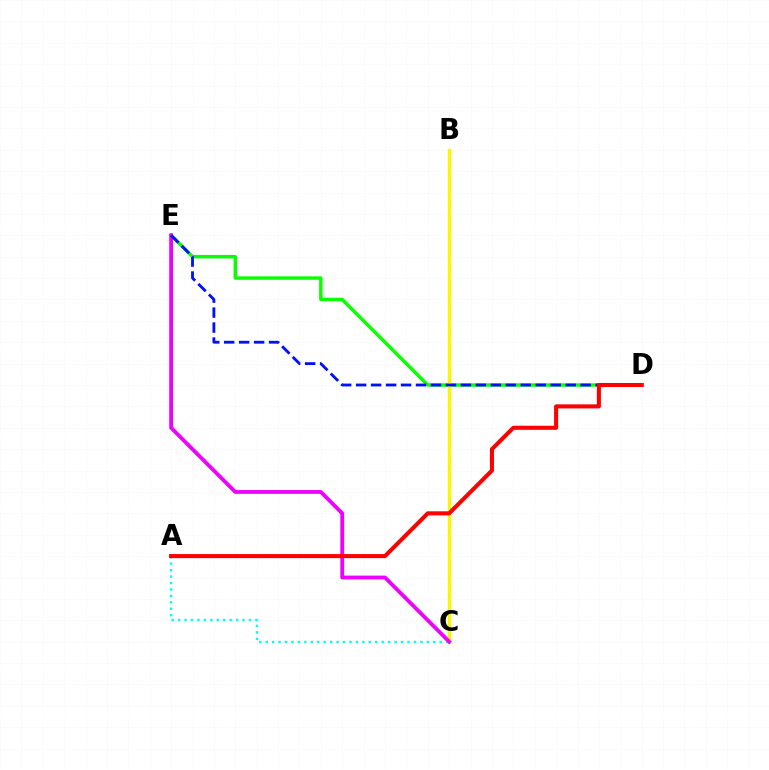{('D', 'E'): [{'color': '#08ff00', 'line_style': 'solid', 'thickness': 2.47}, {'color': '#0010ff', 'line_style': 'dashed', 'thickness': 2.03}], ('A', 'C'): [{'color': '#00fff6', 'line_style': 'dotted', 'thickness': 1.75}], ('B', 'C'): [{'color': '#fcf500', 'line_style': 'solid', 'thickness': 2.49}], ('C', 'E'): [{'color': '#ee00ff', 'line_style': 'solid', 'thickness': 2.74}], ('A', 'D'): [{'color': '#ff0000', 'line_style': 'solid', 'thickness': 2.93}]}